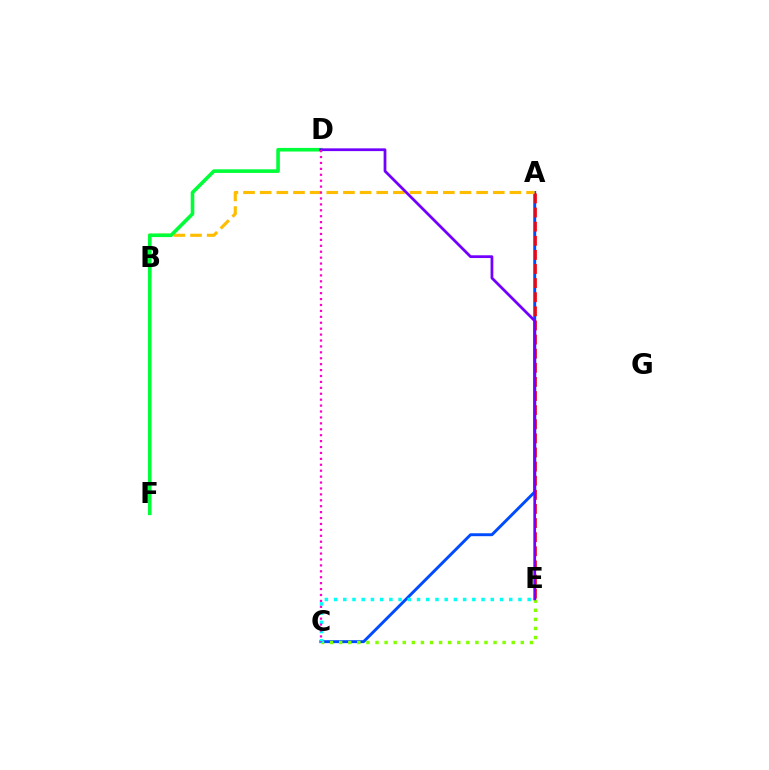{('A', 'C'): [{'color': '#004bff', 'line_style': 'solid', 'thickness': 2.11}], ('A', 'B'): [{'color': '#ffbd00', 'line_style': 'dashed', 'thickness': 2.26}], ('A', 'E'): [{'color': '#ff0000', 'line_style': 'dashed', 'thickness': 1.92}], ('C', 'E'): [{'color': '#84ff00', 'line_style': 'dotted', 'thickness': 2.47}, {'color': '#00fff6', 'line_style': 'dotted', 'thickness': 2.5}], ('D', 'F'): [{'color': '#00ff39', 'line_style': 'solid', 'thickness': 2.6}], ('D', 'E'): [{'color': '#7200ff', 'line_style': 'solid', 'thickness': 1.99}], ('C', 'D'): [{'color': '#ff00cf', 'line_style': 'dotted', 'thickness': 1.61}]}